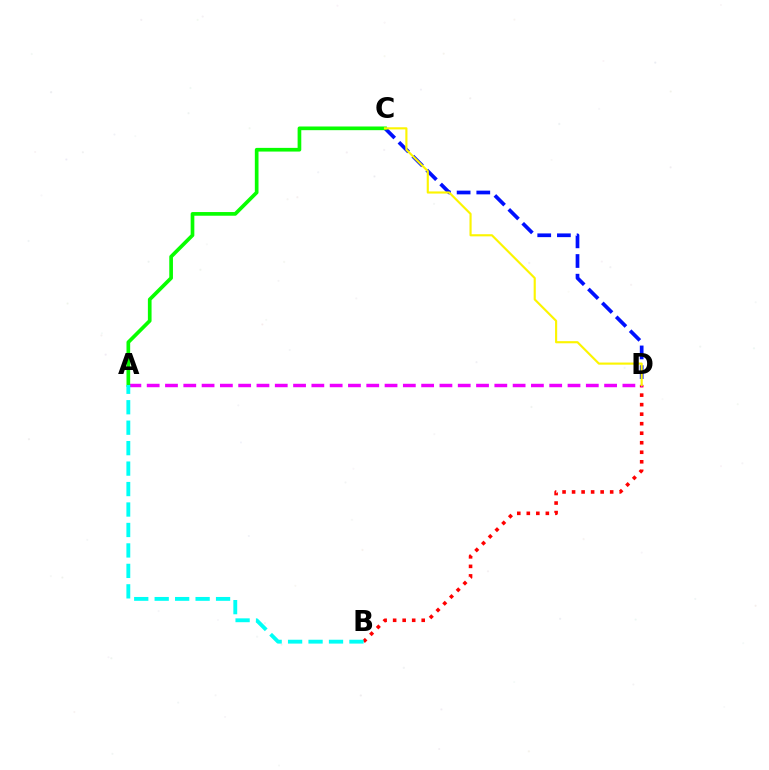{('B', 'D'): [{'color': '#ff0000', 'line_style': 'dotted', 'thickness': 2.59}], ('C', 'D'): [{'color': '#0010ff', 'line_style': 'dashed', 'thickness': 2.67}, {'color': '#fcf500', 'line_style': 'solid', 'thickness': 1.54}], ('A', 'D'): [{'color': '#ee00ff', 'line_style': 'dashed', 'thickness': 2.49}], ('A', 'C'): [{'color': '#08ff00', 'line_style': 'solid', 'thickness': 2.65}], ('A', 'B'): [{'color': '#00fff6', 'line_style': 'dashed', 'thickness': 2.78}]}